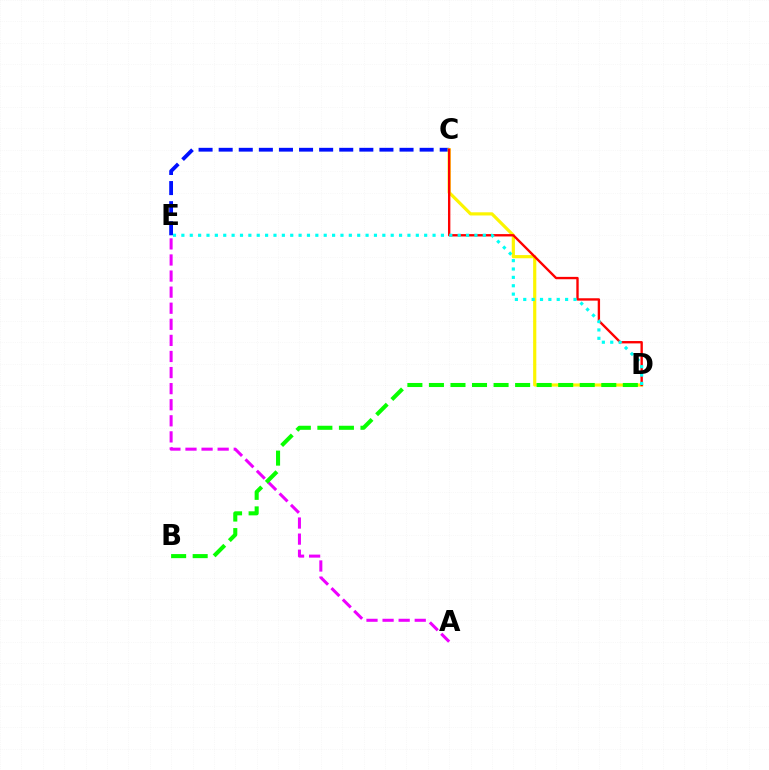{('C', 'E'): [{'color': '#0010ff', 'line_style': 'dashed', 'thickness': 2.73}], ('C', 'D'): [{'color': '#fcf500', 'line_style': 'solid', 'thickness': 2.29}, {'color': '#ff0000', 'line_style': 'solid', 'thickness': 1.7}], ('A', 'E'): [{'color': '#ee00ff', 'line_style': 'dashed', 'thickness': 2.18}], ('B', 'D'): [{'color': '#08ff00', 'line_style': 'dashed', 'thickness': 2.93}], ('D', 'E'): [{'color': '#00fff6', 'line_style': 'dotted', 'thickness': 2.27}]}